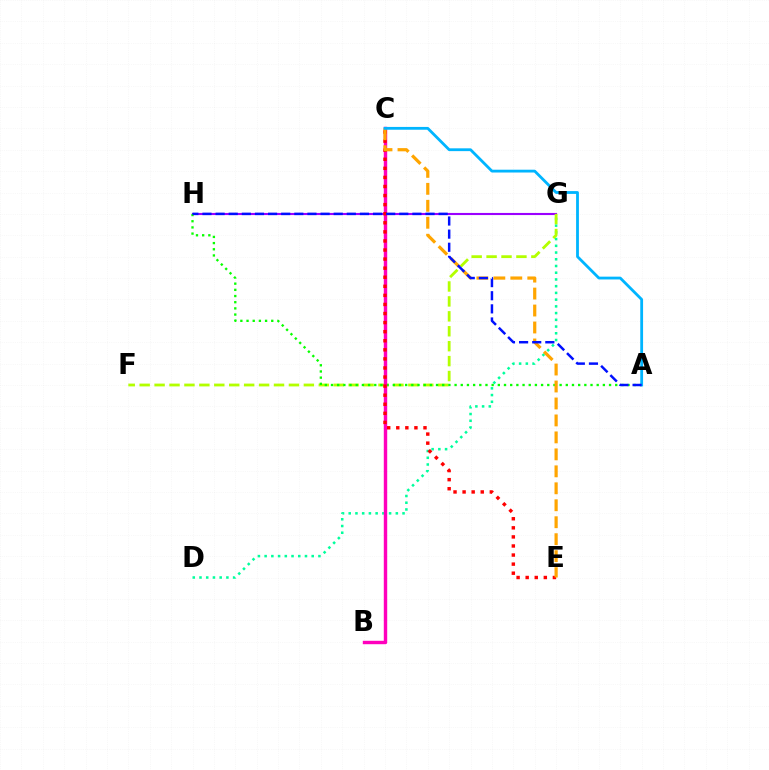{('G', 'H'): [{'color': '#9b00ff', 'line_style': 'solid', 'thickness': 1.52}], ('D', 'G'): [{'color': '#00ff9d', 'line_style': 'dotted', 'thickness': 1.83}], ('F', 'G'): [{'color': '#b3ff00', 'line_style': 'dashed', 'thickness': 2.03}], ('A', 'H'): [{'color': '#08ff00', 'line_style': 'dotted', 'thickness': 1.68}, {'color': '#0010ff', 'line_style': 'dashed', 'thickness': 1.78}], ('B', 'C'): [{'color': '#ff00bd', 'line_style': 'solid', 'thickness': 2.46}], ('C', 'E'): [{'color': '#ff0000', 'line_style': 'dotted', 'thickness': 2.47}, {'color': '#ffa500', 'line_style': 'dashed', 'thickness': 2.3}], ('A', 'C'): [{'color': '#00b5ff', 'line_style': 'solid', 'thickness': 2.02}]}